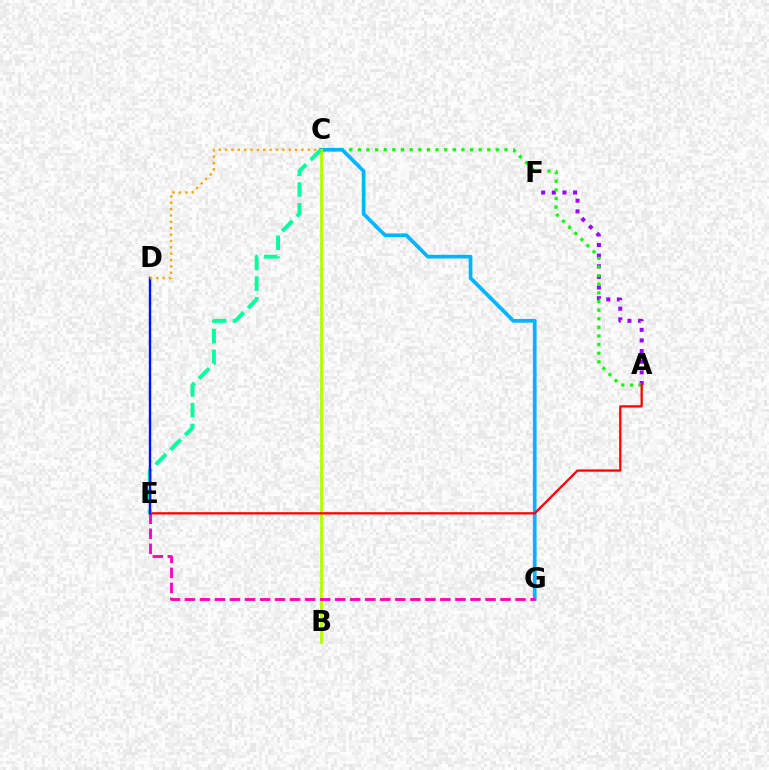{('A', 'F'): [{'color': '#9b00ff', 'line_style': 'dotted', 'thickness': 2.89}], ('A', 'C'): [{'color': '#08ff00', 'line_style': 'dotted', 'thickness': 2.34}], ('C', 'G'): [{'color': '#00b5ff', 'line_style': 'solid', 'thickness': 2.67}], ('B', 'C'): [{'color': '#b3ff00', 'line_style': 'solid', 'thickness': 2.06}], ('E', 'G'): [{'color': '#ff00bd', 'line_style': 'dashed', 'thickness': 2.04}], ('A', 'E'): [{'color': '#ff0000', 'line_style': 'solid', 'thickness': 1.63}], ('C', 'E'): [{'color': '#00ff9d', 'line_style': 'dashed', 'thickness': 2.81}], ('D', 'E'): [{'color': '#0010ff', 'line_style': 'solid', 'thickness': 1.72}], ('C', 'D'): [{'color': '#ffa500', 'line_style': 'dotted', 'thickness': 1.73}]}